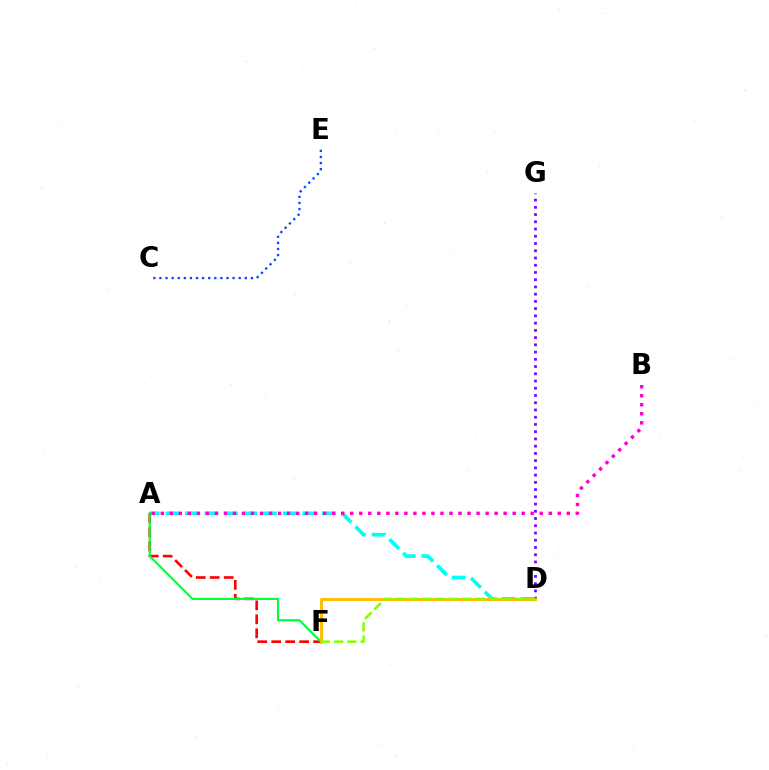{('D', 'G'): [{'color': '#7200ff', 'line_style': 'dotted', 'thickness': 1.97}], ('A', 'D'): [{'color': '#00fff6', 'line_style': 'dashed', 'thickness': 2.66}], ('A', 'F'): [{'color': '#ff0000', 'line_style': 'dashed', 'thickness': 1.9}, {'color': '#00ff39', 'line_style': 'solid', 'thickness': 1.55}], ('A', 'B'): [{'color': '#ff00cf', 'line_style': 'dotted', 'thickness': 2.45}], ('D', 'F'): [{'color': '#ffbd00', 'line_style': 'solid', 'thickness': 2.1}, {'color': '#84ff00', 'line_style': 'dashed', 'thickness': 1.8}], ('C', 'E'): [{'color': '#004bff', 'line_style': 'dotted', 'thickness': 1.66}]}